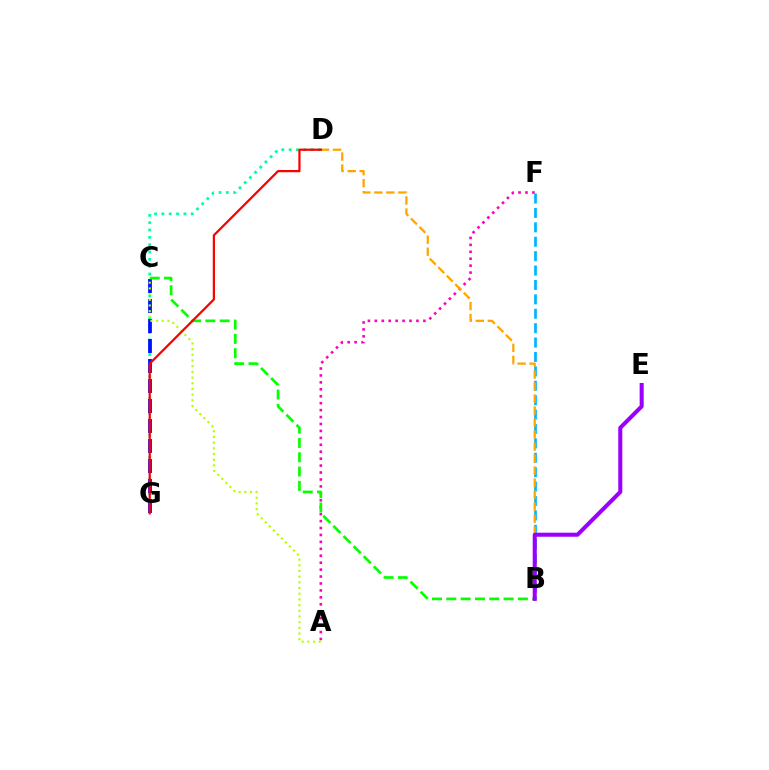{('D', 'G'): [{'color': '#00ff9d', 'line_style': 'dotted', 'thickness': 1.99}, {'color': '#ff0000', 'line_style': 'solid', 'thickness': 1.61}], ('C', 'G'): [{'color': '#0010ff', 'line_style': 'dashed', 'thickness': 2.72}], ('B', 'F'): [{'color': '#00b5ff', 'line_style': 'dashed', 'thickness': 1.96}], ('A', 'F'): [{'color': '#ff00bd', 'line_style': 'dotted', 'thickness': 1.88}], ('B', 'D'): [{'color': '#ffa500', 'line_style': 'dashed', 'thickness': 1.63}], ('B', 'C'): [{'color': '#08ff00', 'line_style': 'dashed', 'thickness': 1.94}], ('A', 'C'): [{'color': '#b3ff00', 'line_style': 'dotted', 'thickness': 1.55}], ('B', 'E'): [{'color': '#9b00ff', 'line_style': 'solid', 'thickness': 2.91}]}